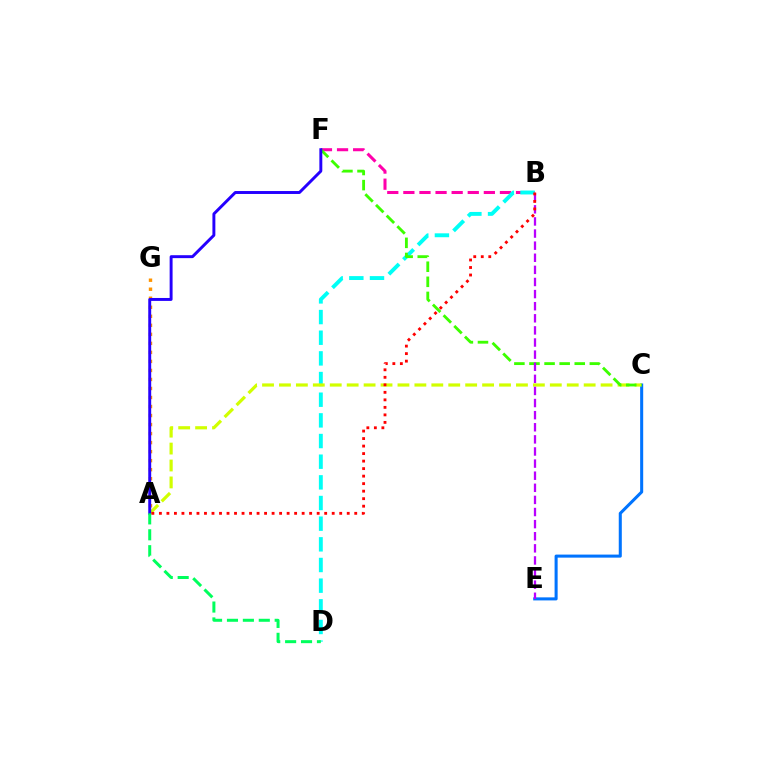{('B', 'F'): [{'color': '#ff00ac', 'line_style': 'dashed', 'thickness': 2.19}], ('B', 'D'): [{'color': '#00fff6', 'line_style': 'dashed', 'thickness': 2.81}], ('A', 'G'): [{'color': '#ff9400', 'line_style': 'dotted', 'thickness': 2.45}], ('C', 'E'): [{'color': '#0074ff', 'line_style': 'solid', 'thickness': 2.19}], ('A', 'C'): [{'color': '#d1ff00', 'line_style': 'dashed', 'thickness': 2.3}], ('C', 'F'): [{'color': '#3dff00', 'line_style': 'dashed', 'thickness': 2.05}], ('B', 'E'): [{'color': '#b900ff', 'line_style': 'dashed', 'thickness': 1.64}], ('A', 'F'): [{'color': '#2500ff', 'line_style': 'solid', 'thickness': 2.11}], ('A', 'D'): [{'color': '#00ff5c', 'line_style': 'dashed', 'thickness': 2.16}], ('A', 'B'): [{'color': '#ff0000', 'line_style': 'dotted', 'thickness': 2.04}]}